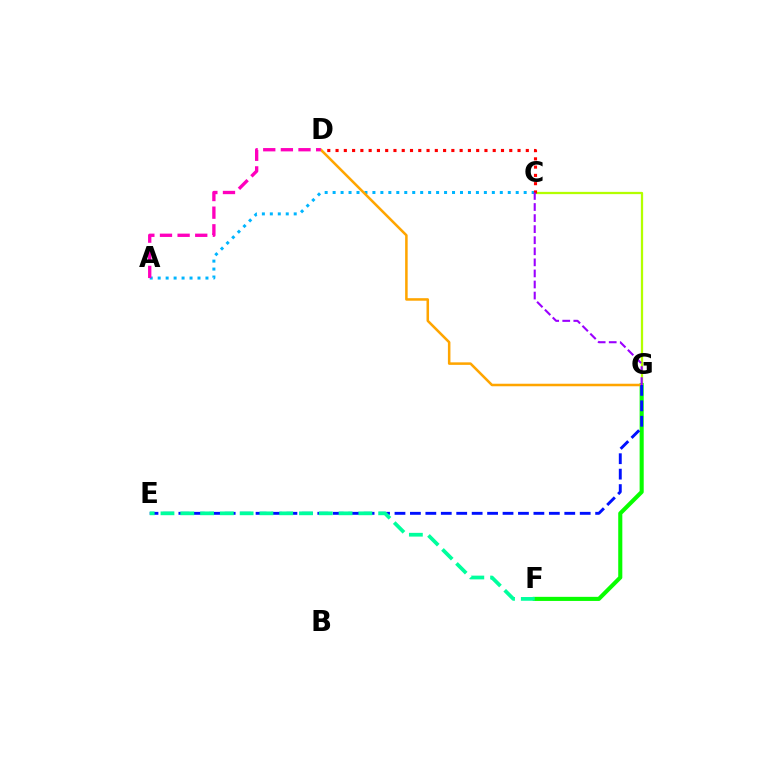{('C', 'G'): [{'color': '#b3ff00', 'line_style': 'solid', 'thickness': 1.63}, {'color': '#9b00ff', 'line_style': 'dashed', 'thickness': 1.5}], ('F', 'G'): [{'color': '#08ff00', 'line_style': 'solid', 'thickness': 2.95}], ('A', 'C'): [{'color': '#00b5ff', 'line_style': 'dotted', 'thickness': 2.16}], ('C', 'D'): [{'color': '#ff0000', 'line_style': 'dotted', 'thickness': 2.25}], ('D', 'G'): [{'color': '#ffa500', 'line_style': 'solid', 'thickness': 1.82}], ('E', 'G'): [{'color': '#0010ff', 'line_style': 'dashed', 'thickness': 2.1}], ('A', 'D'): [{'color': '#ff00bd', 'line_style': 'dashed', 'thickness': 2.39}], ('E', 'F'): [{'color': '#00ff9d', 'line_style': 'dashed', 'thickness': 2.69}]}